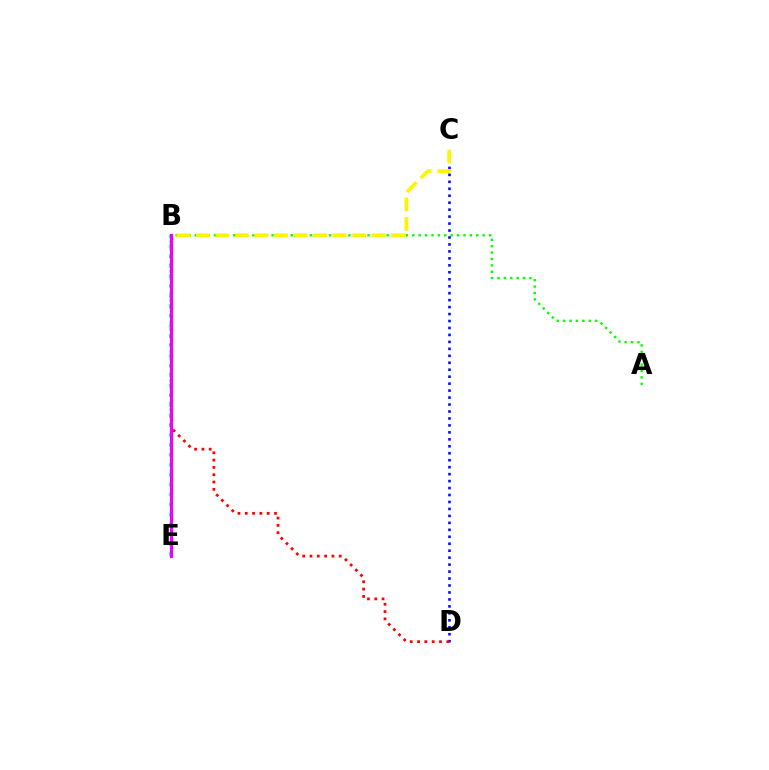{('A', 'B'): [{'color': '#08ff00', 'line_style': 'dotted', 'thickness': 1.74}], ('C', 'D'): [{'color': '#0010ff', 'line_style': 'dotted', 'thickness': 1.89}], ('B', 'C'): [{'color': '#fcf500', 'line_style': 'dashed', 'thickness': 2.65}], ('B', 'E'): [{'color': '#00fff6', 'line_style': 'dotted', 'thickness': 2.7}, {'color': '#ee00ff', 'line_style': 'solid', 'thickness': 2.25}], ('B', 'D'): [{'color': '#ff0000', 'line_style': 'dotted', 'thickness': 1.99}]}